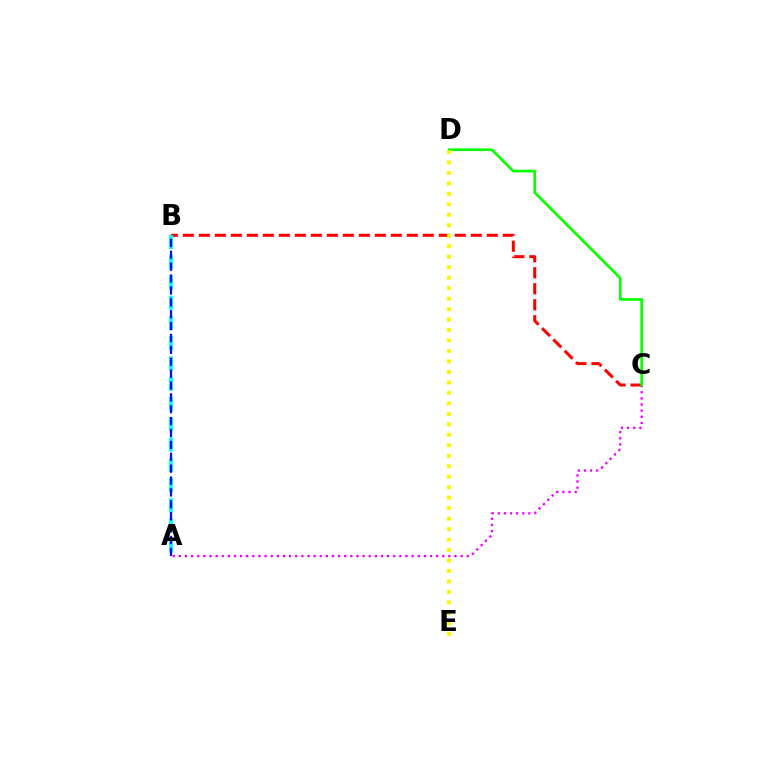{('B', 'C'): [{'color': '#ff0000', 'line_style': 'dashed', 'thickness': 2.17}], ('A', 'C'): [{'color': '#ee00ff', 'line_style': 'dotted', 'thickness': 1.66}], ('C', 'D'): [{'color': '#08ff00', 'line_style': 'solid', 'thickness': 1.93}], ('D', 'E'): [{'color': '#fcf500', 'line_style': 'dotted', 'thickness': 2.85}], ('A', 'B'): [{'color': '#00fff6', 'line_style': 'dashed', 'thickness': 2.75}, {'color': '#0010ff', 'line_style': 'dashed', 'thickness': 1.61}]}